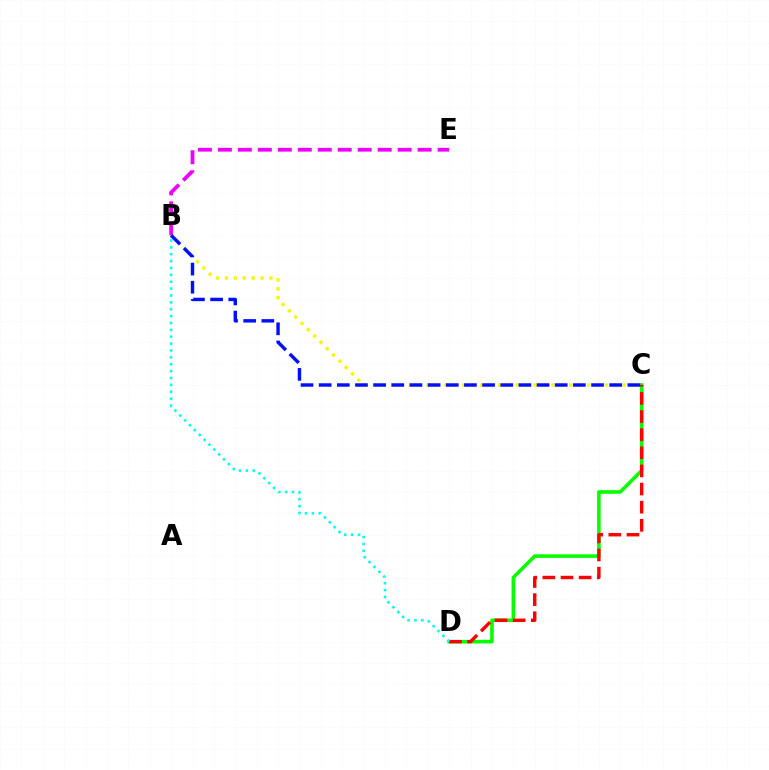{('B', 'C'): [{'color': '#fcf500', 'line_style': 'dotted', 'thickness': 2.42}, {'color': '#0010ff', 'line_style': 'dashed', 'thickness': 2.47}], ('C', 'D'): [{'color': '#08ff00', 'line_style': 'solid', 'thickness': 2.58}, {'color': '#ff0000', 'line_style': 'dashed', 'thickness': 2.46}], ('B', 'D'): [{'color': '#00fff6', 'line_style': 'dotted', 'thickness': 1.87}], ('B', 'E'): [{'color': '#ee00ff', 'line_style': 'dashed', 'thickness': 2.71}]}